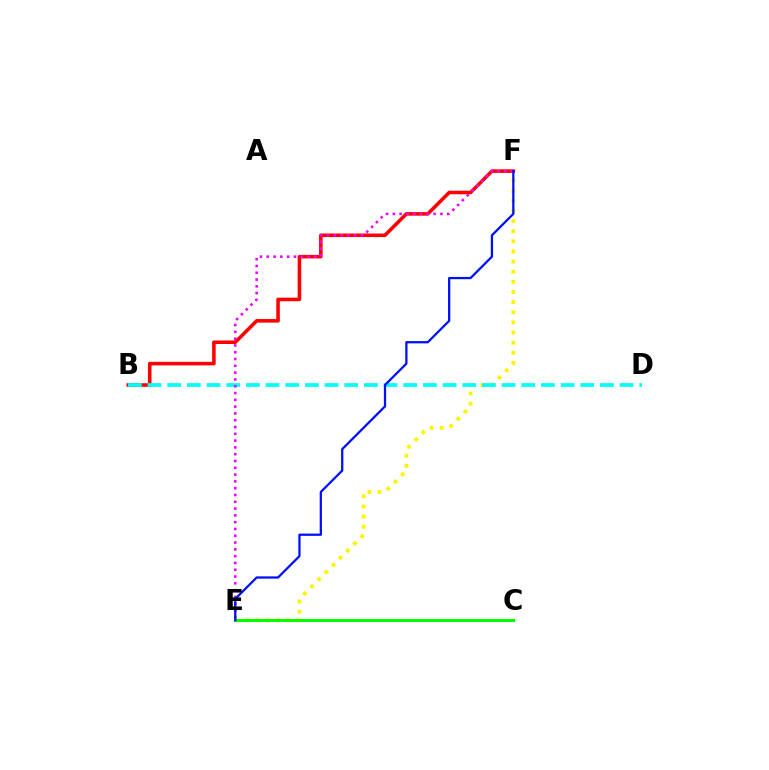{('E', 'F'): [{'color': '#fcf500', 'line_style': 'dotted', 'thickness': 2.75}, {'color': '#ee00ff', 'line_style': 'dotted', 'thickness': 1.85}, {'color': '#0010ff', 'line_style': 'solid', 'thickness': 1.63}], ('B', 'F'): [{'color': '#ff0000', 'line_style': 'solid', 'thickness': 2.57}], ('C', 'E'): [{'color': '#08ff00', 'line_style': 'solid', 'thickness': 2.15}], ('B', 'D'): [{'color': '#00fff6', 'line_style': 'dashed', 'thickness': 2.67}]}